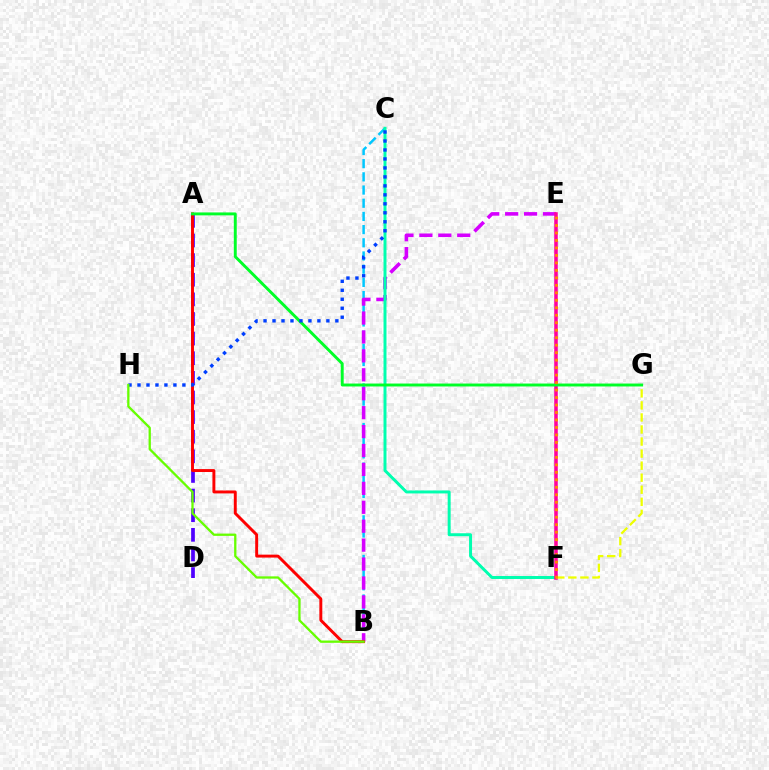{('B', 'C'): [{'color': '#00c7ff', 'line_style': 'dashed', 'thickness': 1.79}], ('A', 'D'): [{'color': '#4f00ff', 'line_style': 'dashed', 'thickness': 2.67}], ('B', 'E'): [{'color': '#d600ff', 'line_style': 'dashed', 'thickness': 2.57}], ('C', 'F'): [{'color': '#00ffaf', 'line_style': 'solid', 'thickness': 2.14}], ('E', 'F'): [{'color': '#ff00a0', 'line_style': 'solid', 'thickness': 2.54}, {'color': '#ff8800', 'line_style': 'dotted', 'thickness': 2.03}], ('A', 'B'): [{'color': '#ff0000', 'line_style': 'solid', 'thickness': 2.11}], ('F', 'G'): [{'color': '#eeff00', 'line_style': 'dashed', 'thickness': 1.64}], ('A', 'G'): [{'color': '#00ff27', 'line_style': 'solid', 'thickness': 2.1}], ('C', 'H'): [{'color': '#003fff', 'line_style': 'dotted', 'thickness': 2.44}], ('B', 'H'): [{'color': '#66ff00', 'line_style': 'solid', 'thickness': 1.65}]}